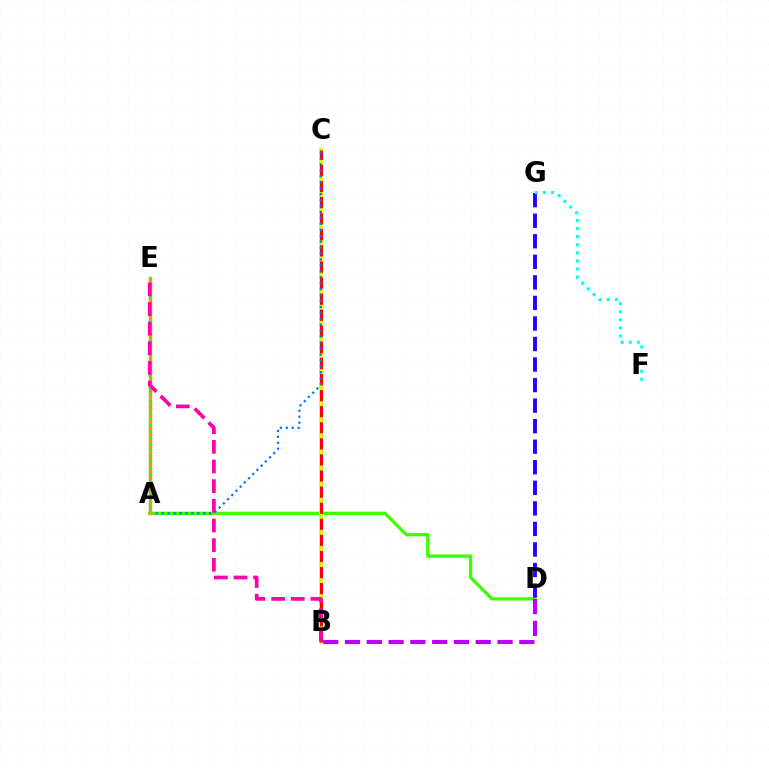{('A', 'D'): [{'color': '#3dff00', 'line_style': 'solid', 'thickness': 2.36}], ('B', 'D'): [{'color': '#b900ff', 'line_style': 'dashed', 'thickness': 2.96}], ('B', 'C'): [{'color': '#d1ff00', 'line_style': 'solid', 'thickness': 2.73}, {'color': '#ff0000', 'line_style': 'dashed', 'thickness': 2.18}], ('A', 'C'): [{'color': '#0074ff', 'line_style': 'dotted', 'thickness': 1.61}], ('D', 'G'): [{'color': '#2500ff', 'line_style': 'dashed', 'thickness': 2.79}], ('A', 'E'): [{'color': '#ff9400', 'line_style': 'solid', 'thickness': 2.48}, {'color': '#00ff5c', 'line_style': 'dotted', 'thickness': 1.65}], ('B', 'E'): [{'color': '#ff00ac', 'line_style': 'dashed', 'thickness': 2.67}], ('F', 'G'): [{'color': '#00fff6', 'line_style': 'dotted', 'thickness': 2.2}]}